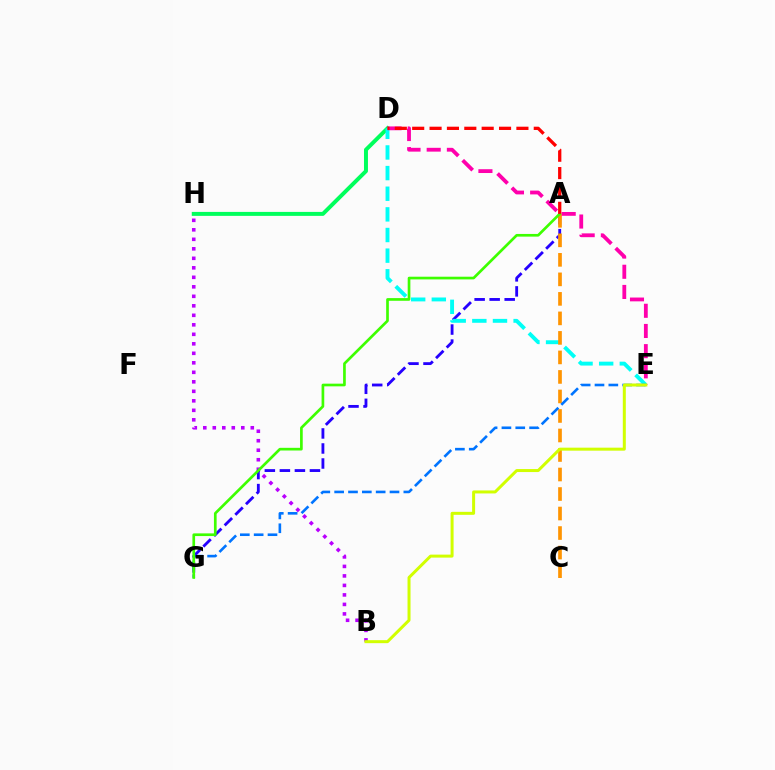{('B', 'H'): [{'color': '#b900ff', 'line_style': 'dotted', 'thickness': 2.58}], ('D', 'H'): [{'color': '#00ff5c', 'line_style': 'solid', 'thickness': 2.85}], ('A', 'G'): [{'color': '#2500ff', 'line_style': 'dashed', 'thickness': 2.04}, {'color': '#3dff00', 'line_style': 'solid', 'thickness': 1.93}], ('D', 'E'): [{'color': '#00fff6', 'line_style': 'dashed', 'thickness': 2.8}, {'color': '#ff00ac', 'line_style': 'dashed', 'thickness': 2.74}], ('A', 'C'): [{'color': '#ff9400', 'line_style': 'dashed', 'thickness': 2.65}], ('E', 'G'): [{'color': '#0074ff', 'line_style': 'dashed', 'thickness': 1.88}], ('B', 'E'): [{'color': '#d1ff00', 'line_style': 'solid', 'thickness': 2.16}], ('A', 'D'): [{'color': '#ff0000', 'line_style': 'dashed', 'thickness': 2.36}]}